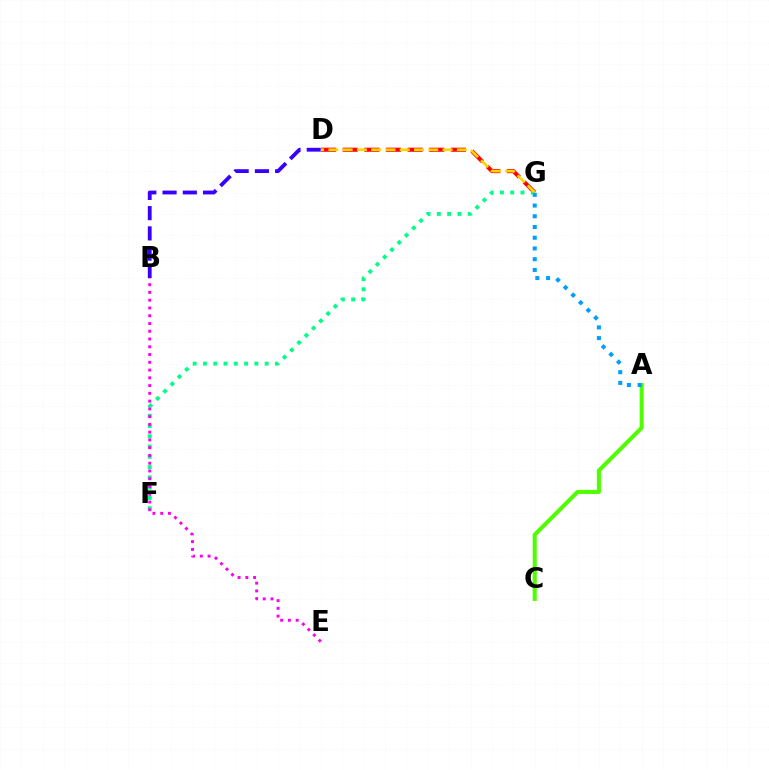{('D', 'G'): [{'color': '#ff0000', 'line_style': 'dashed', 'thickness': 2.94}, {'color': '#ffd500', 'line_style': 'dashed', 'thickness': 1.94}], ('B', 'D'): [{'color': '#3700ff', 'line_style': 'dashed', 'thickness': 2.75}], ('F', 'G'): [{'color': '#00ff86', 'line_style': 'dotted', 'thickness': 2.79}], ('B', 'E'): [{'color': '#ff00ed', 'line_style': 'dotted', 'thickness': 2.11}], ('A', 'C'): [{'color': '#4fff00', 'line_style': 'solid', 'thickness': 2.93}], ('A', 'G'): [{'color': '#009eff', 'line_style': 'dotted', 'thickness': 2.92}]}